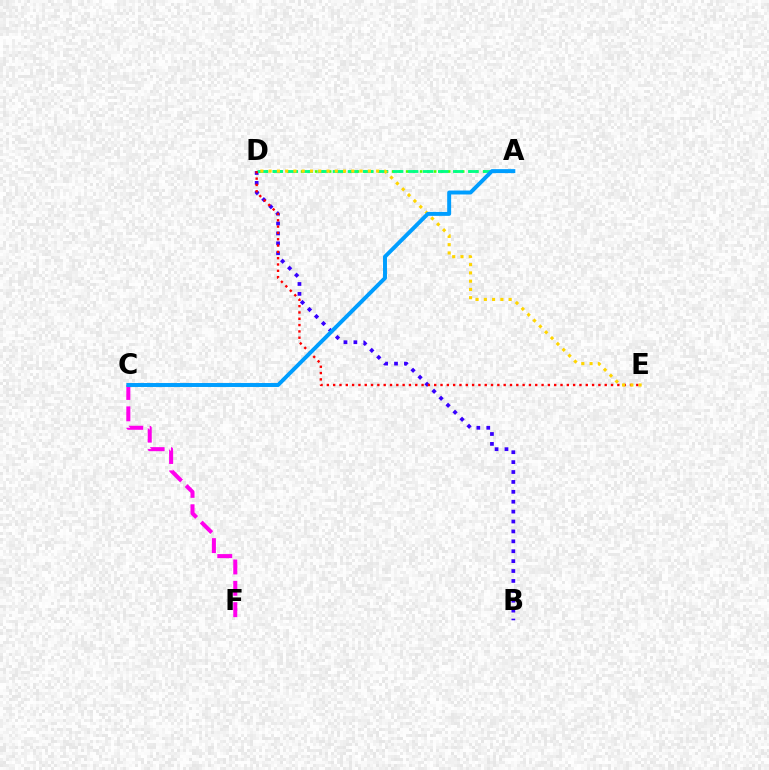{('B', 'D'): [{'color': '#3700ff', 'line_style': 'dotted', 'thickness': 2.69}], ('A', 'D'): [{'color': '#4fff00', 'line_style': 'dotted', 'thickness': 1.9}, {'color': '#00ff86', 'line_style': 'dashed', 'thickness': 2.04}], ('D', 'E'): [{'color': '#ff0000', 'line_style': 'dotted', 'thickness': 1.72}, {'color': '#ffd500', 'line_style': 'dotted', 'thickness': 2.25}], ('C', 'F'): [{'color': '#ff00ed', 'line_style': 'dashed', 'thickness': 2.9}], ('A', 'C'): [{'color': '#009eff', 'line_style': 'solid', 'thickness': 2.85}]}